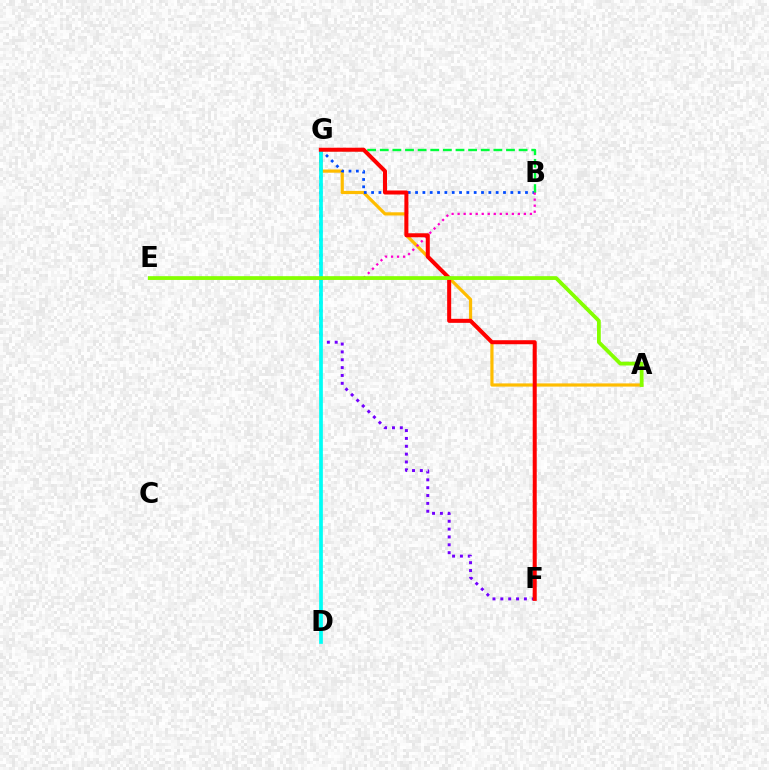{('A', 'G'): [{'color': '#ffbd00', 'line_style': 'solid', 'thickness': 2.3}], ('F', 'G'): [{'color': '#7200ff', 'line_style': 'dotted', 'thickness': 2.13}, {'color': '#ff0000', 'line_style': 'solid', 'thickness': 2.89}], ('B', 'G'): [{'color': '#004bff', 'line_style': 'dotted', 'thickness': 1.99}, {'color': '#00ff39', 'line_style': 'dashed', 'thickness': 1.71}], ('D', 'G'): [{'color': '#00fff6', 'line_style': 'solid', 'thickness': 2.67}], ('B', 'E'): [{'color': '#ff00cf', 'line_style': 'dotted', 'thickness': 1.64}], ('A', 'E'): [{'color': '#84ff00', 'line_style': 'solid', 'thickness': 2.72}]}